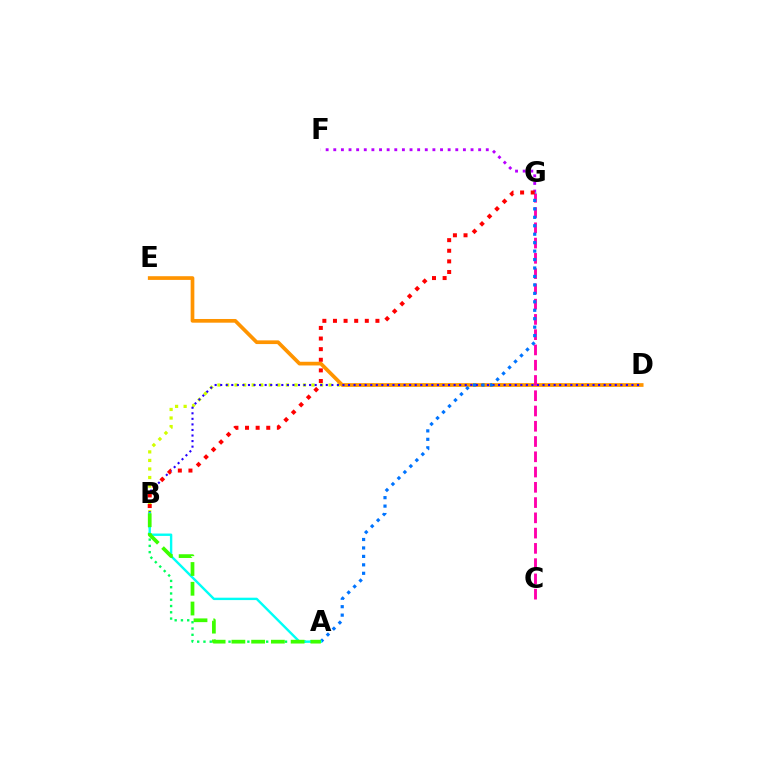{('F', 'G'): [{'color': '#b900ff', 'line_style': 'dotted', 'thickness': 2.07}], ('B', 'D'): [{'color': '#d1ff00', 'line_style': 'dotted', 'thickness': 2.32}, {'color': '#2500ff', 'line_style': 'dotted', 'thickness': 1.51}], ('D', 'E'): [{'color': '#ff9400', 'line_style': 'solid', 'thickness': 2.66}], ('A', 'B'): [{'color': '#00ff5c', 'line_style': 'dotted', 'thickness': 1.7}, {'color': '#00fff6', 'line_style': 'solid', 'thickness': 1.73}, {'color': '#3dff00', 'line_style': 'dashed', 'thickness': 2.68}], ('C', 'G'): [{'color': '#ff00ac', 'line_style': 'dashed', 'thickness': 2.07}], ('A', 'G'): [{'color': '#0074ff', 'line_style': 'dotted', 'thickness': 2.3}], ('B', 'G'): [{'color': '#ff0000', 'line_style': 'dotted', 'thickness': 2.88}]}